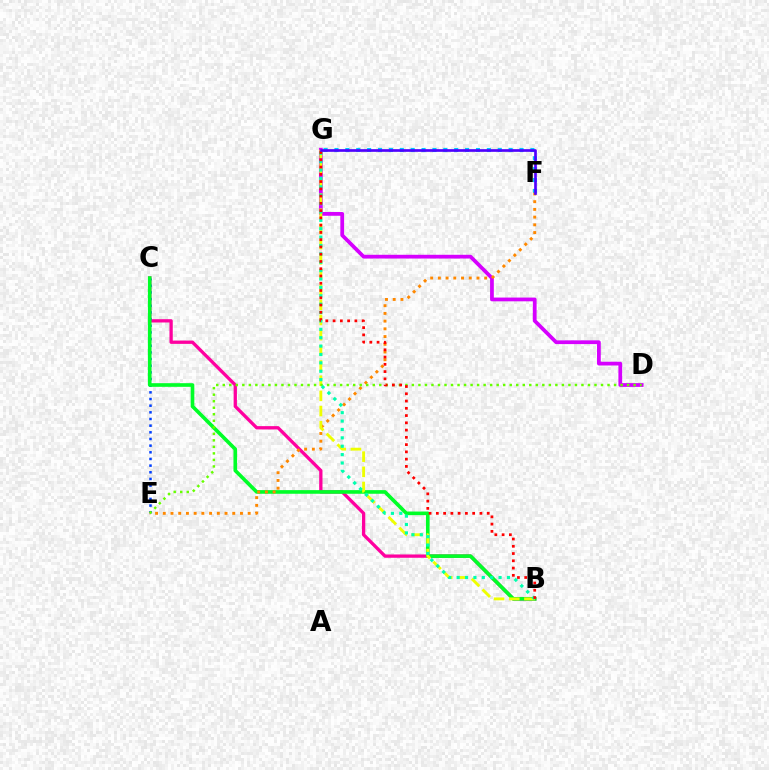{('D', 'G'): [{'color': '#d600ff', 'line_style': 'solid', 'thickness': 2.7}], ('F', 'G'): [{'color': '#00c7ff', 'line_style': 'dotted', 'thickness': 2.96}, {'color': '#4f00ff', 'line_style': 'solid', 'thickness': 1.93}], ('B', 'C'): [{'color': '#ff00a0', 'line_style': 'solid', 'thickness': 2.37}, {'color': '#00ff27', 'line_style': 'solid', 'thickness': 2.62}], ('C', 'E'): [{'color': '#003fff', 'line_style': 'dotted', 'thickness': 1.81}], ('E', 'F'): [{'color': '#ff8800', 'line_style': 'dotted', 'thickness': 2.1}], ('B', 'G'): [{'color': '#eeff00', 'line_style': 'dashed', 'thickness': 2.06}, {'color': '#00ffaf', 'line_style': 'dotted', 'thickness': 2.28}, {'color': '#ff0000', 'line_style': 'dotted', 'thickness': 1.97}], ('D', 'E'): [{'color': '#66ff00', 'line_style': 'dotted', 'thickness': 1.77}]}